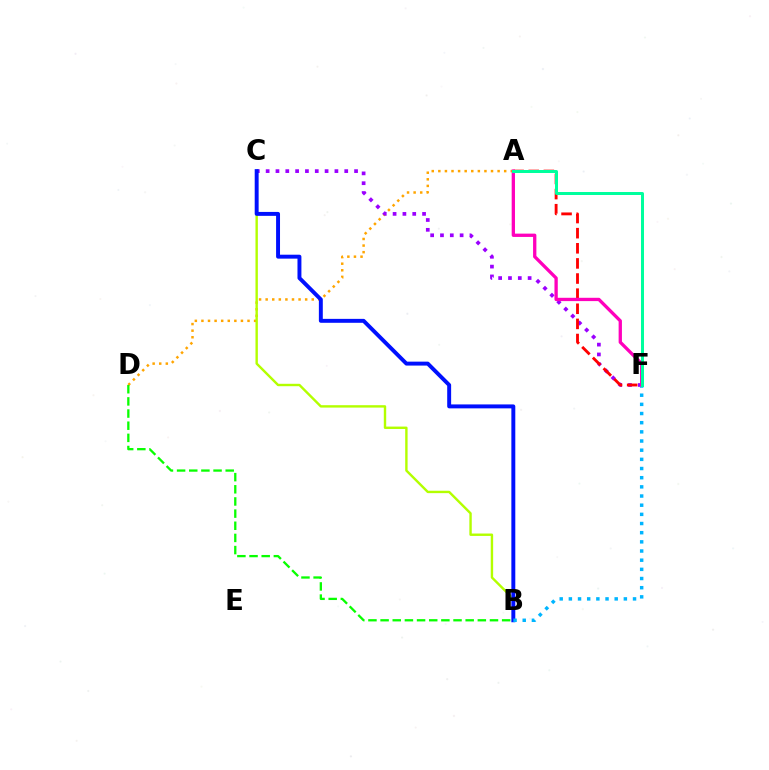{('A', 'D'): [{'color': '#ffa500', 'line_style': 'dotted', 'thickness': 1.79}], ('C', 'F'): [{'color': '#9b00ff', 'line_style': 'dotted', 'thickness': 2.67}], ('A', 'F'): [{'color': '#ff0000', 'line_style': 'dashed', 'thickness': 2.05}, {'color': '#ff00bd', 'line_style': 'solid', 'thickness': 2.38}, {'color': '#00ff9d', 'line_style': 'solid', 'thickness': 2.15}], ('B', 'C'): [{'color': '#b3ff00', 'line_style': 'solid', 'thickness': 1.73}, {'color': '#0010ff', 'line_style': 'solid', 'thickness': 2.83}], ('B', 'F'): [{'color': '#00b5ff', 'line_style': 'dotted', 'thickness': 2.49}], ('B', 'D'): [{'color': '#08ff00', 'line_style': 'dashed', 'thickness': 1.65}]}